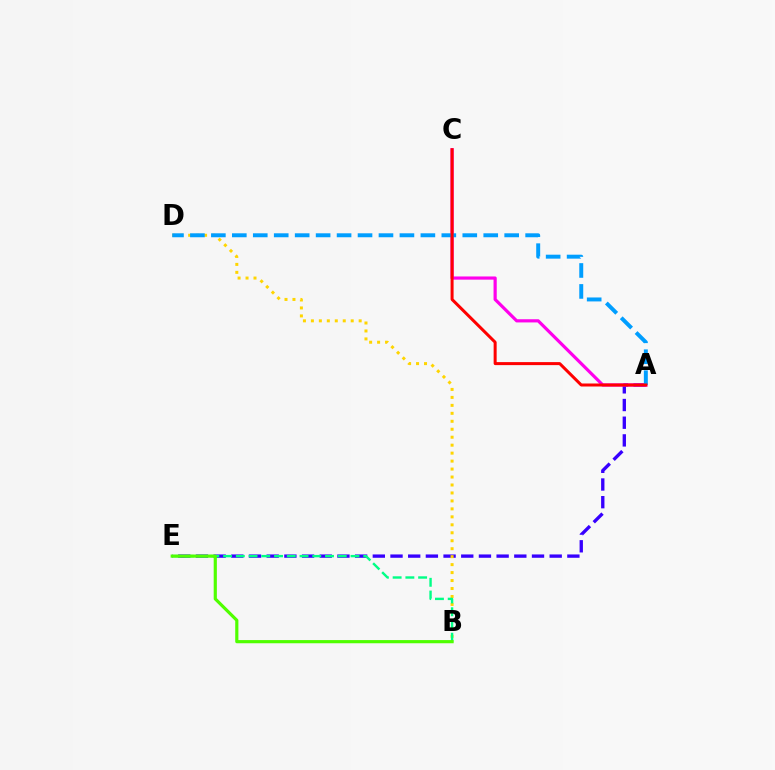{('A', 'E'): [{'color': '#3700ff', 'line_style': 'dashed', 'thickness': 2.4}], ('A', 'C'): [{'color': '#ff00ed', 'line_style': 'solid', 'thickness': 2.29}, {'color': '#ff0000', 'line_style': 'solid', 'thickness': 2.17}], ('B', 'D'): [{'color': '#ffd500', 'line_style': 'dotted', 'thickness': 2.16}], ('A', 'D'): [{'color': '#009eff', 'line_style': 'dashed', 'thickness': 2.85}], ('B', 'E'): [{'color': '#00ff86', 'line_style': 'dashed', 'thickness': 1.73}, {'color': '#4fff00', 'line_style': 'solid', 'thickness': 2.28}]}